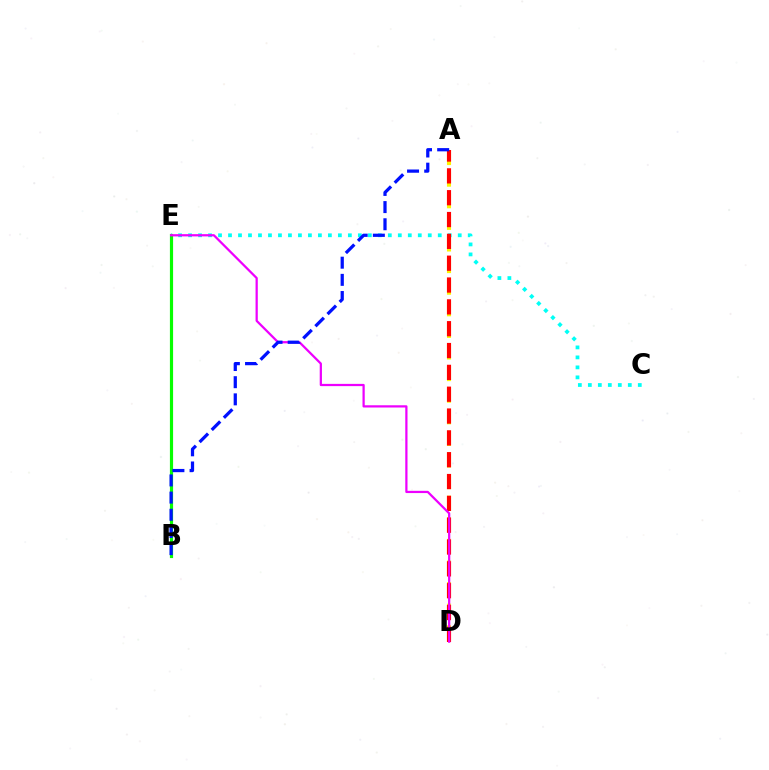{('A', 'D'): [{'color': '#fcf500', 'line_style': 'dashed', 'thickness': 2.93}, {'color': '#ff0000', 'line_style': 'dashed', 'thickness': 2.97}], ('C', 'E'): [{'color': '#00fff6', 'line_style': 'dotted', 'thickness': 2.71}], ('B', 'E'): [{'color': '#08ff00', 'line_style': 'solid', 'thickness': 2.29}], ('D', 'E'): [{'color': '#ee00ff', 'line_style': 'solid', 'thickness': 1.61}], ('A', 'B'): [{'color': '#0010ff', 'line_style': 'dashed', 'thickness': 2.33}]}